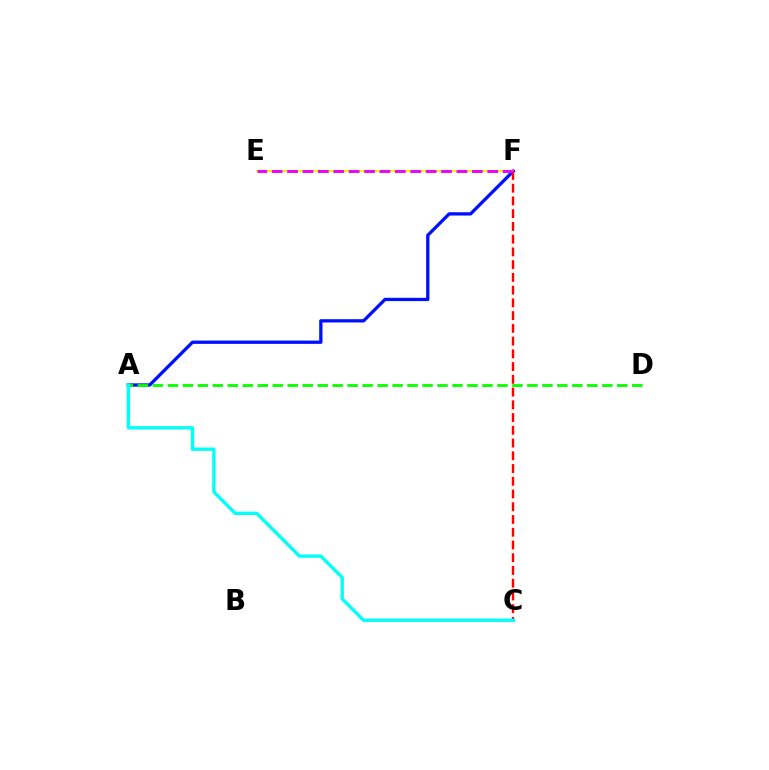{('A', 'F'): [{'color': '#0010ff', 'line_style': 'solid', 'thickness': 2.37}], ('E', 'F'): [{'color': '#fcf500', 'line_style': 'solid', 'thickness': 1.51}, {'color': '#ee00ff', 'line_style': 'dashed', 'thickness': 2.09}], ('C', 'F'): [{'color': '#ff0000', 'line_style': 'dashed', 'thickness': 1.73}], ('A', 'D'): [{'color': '#08ff00', 'line_style': 'dashed', 'thickness': 2.03}], ('A', 'C'): [{'color': '#00fff6', 'line_style': 'solid', 'thickness': 2.4}]}